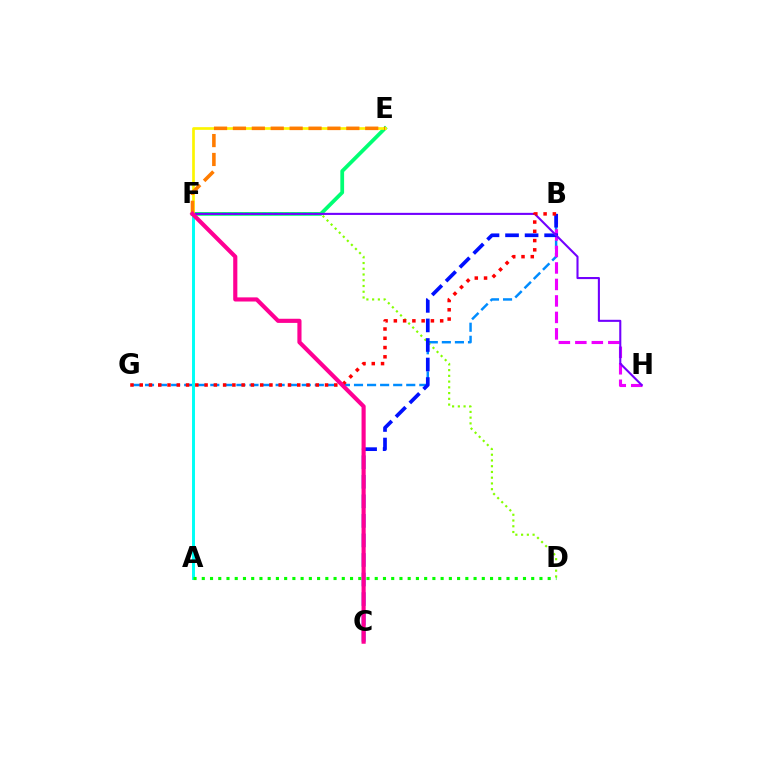{('E', 'F'): [{'color': '#00ff74', 'line_style': 'solid', 'thickness': 2.71}, {'color': '#fcf500', 'line_style': 'solid', 'thickness': 1.93}, {'color': '#ff7c00', 'line_style': 'dashed', 'thickness': 2.57}], ('B', 'G'): [{'color': '#008cff', 'line_style': 'dashed', 'thickness': 1.77}, {'color': '#ff0000', 'line_style': 'dotted', 'thickness': 2.52}], ('A', 'F'): [{'color': '#00fff6', 'line_style': 'solid', 'thickness': 2.13}], ('D', 'F'): [{'color': '#84ff00', 'line_style': 'dotted', 'thickness': 1.56}], ('B', 'H'): [{'color': '#ee00ff', 'line_style': 'dashed', 'thickness': 2.24}], ('B', 'C'): [{'color': '#0010ff', 'line_style': 'dashed', 'thickness': 2.66}], ('A', 'D'): [{'color': '#08ff00', 'line_style': 'dotted', 'thickness': 2.24}], ('F', 'H'): [{'color': '#7200ff', 'line_style': 'solid', 'thickness': 1.5}], ('C', 'F'): [{'color': '#ff0094', 'line_style': 'solid', 'thickness': 2.98}]}